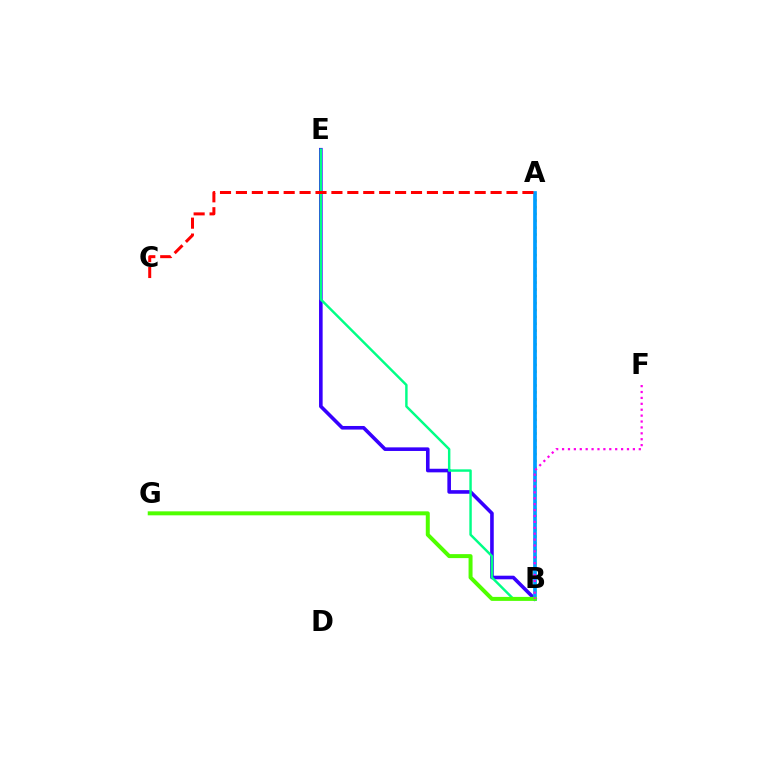{('B', 'E'): [{'color': '#3700ff', 'line_style': 'solid', 'thickness': 2.59}, {'color': '#00ff86', 'line_style': 'solid', 'thickness': 1.76}], ('A', 'B'): [{'color': '#ffd500', 'line_style': 'dotted', 'thickness': 1.86}, {'color': '#009eff', 'line_style': 'solid', 'thickness': 2.67}], ('B', 'G'): [{'color': '#4fff00', 'line_style': 'solid', 'thickness': 2.87}], ('B', 'F'): [{'color': '#ff00ed', 'line_style': 'dotted', 'thickness': 1.6}], ('A', 'C'): [{'color': '#ff0000', 'line_style': 'dashed', 'thickness': 2.16}]}